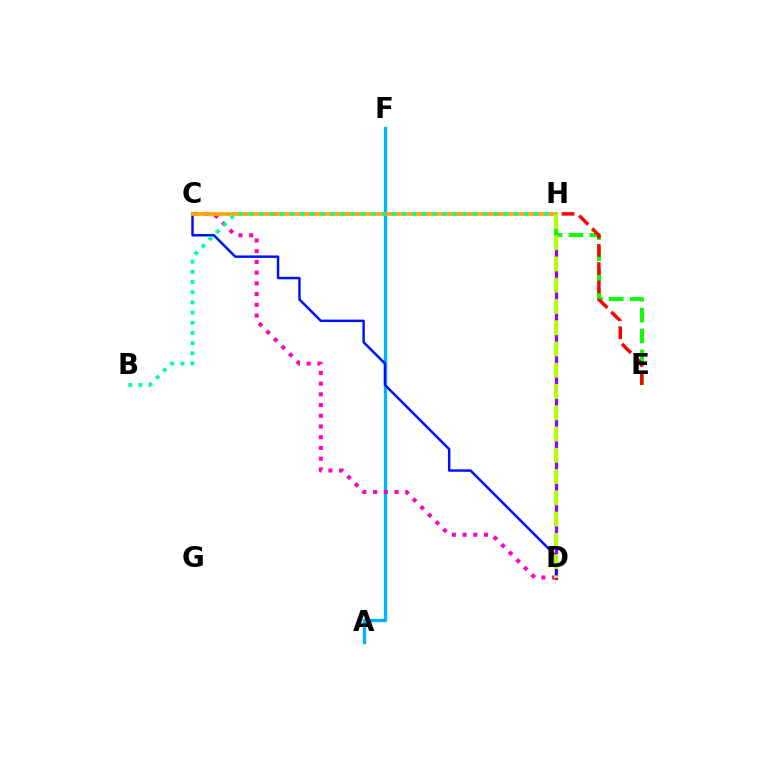{('D', 'H'): [{'color': '#9b00ff', 'line_style': 'solid', 'thickness': 2.27}, {'color': '#b3ff00', 'line_style': 'dashed', 'thickness': 2.89}], ('A', 'F'): [{'color': '#00b5ff', 'line_style': 'solid', 'thickness': 2.42}], ('C', 'D'): [{'color': '#0010ff', 'line_style': 'solid', 'thickness': 1.77}, {'color': '#ff00bd', 'line_style': 'dotted', 'thickness': 2.91}], ('E', 'H'): [{'color': '#08ff00', 'line_style': 'dashed', 'thickness': 2.84}, {'color': '#ff0000', 'line_style': 'dashed', 'thickness': 2.48}], ('C', 'H'): [{'color': '#ffa500', 'line_style': 'solid', 'thickness': 2.63}], ('B', 'H'): [{'color': '#00ff9d', 'line_style': 'dotted', 'thickness': 2.77}]}